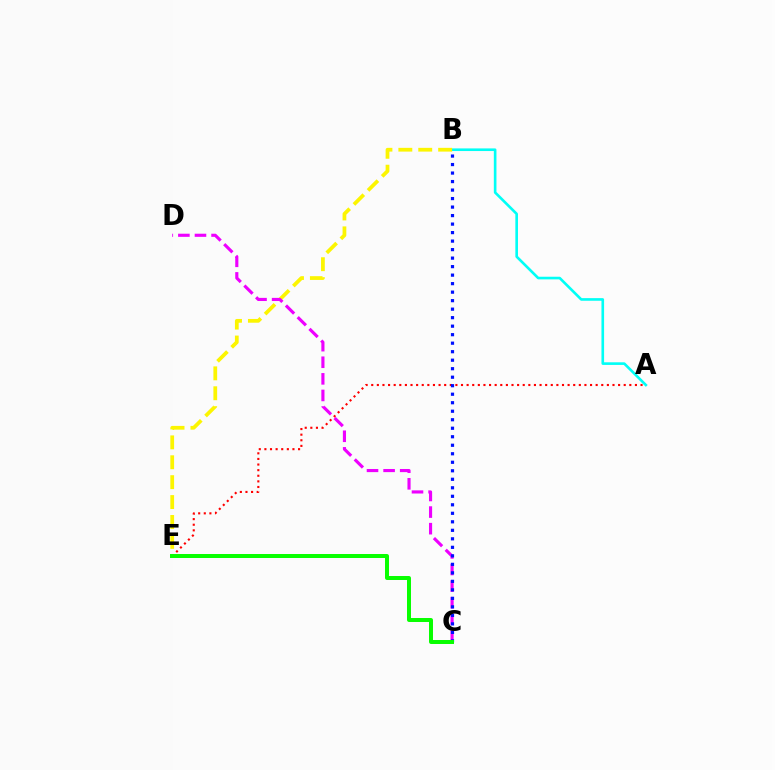{('A', 'B'): [{'color': '#00fff6', 'line_style': 'solid', 'thickness': 1.89}], ('B', 'E'): [{'color': '#fcf500', 'line_style': 'dashed', 'thickness': 2.7}], ('C', 'D'): [{'color': '#ee00ff', 'line_style': 'dashed', 'thickness': 2.25}], ('A', 'E'): [{'color': '#ff0000', 'line_style': 'dotted', 'thickness': 1.52}], ('B', 'C'): [{'color': '#0010ff', 'line_style': 'dotted', 'thickness': 2.31}], ('C', 'E'): [{'color': '#08ff00', 'line_style': 'solid', 'thickness': 2.86}]}